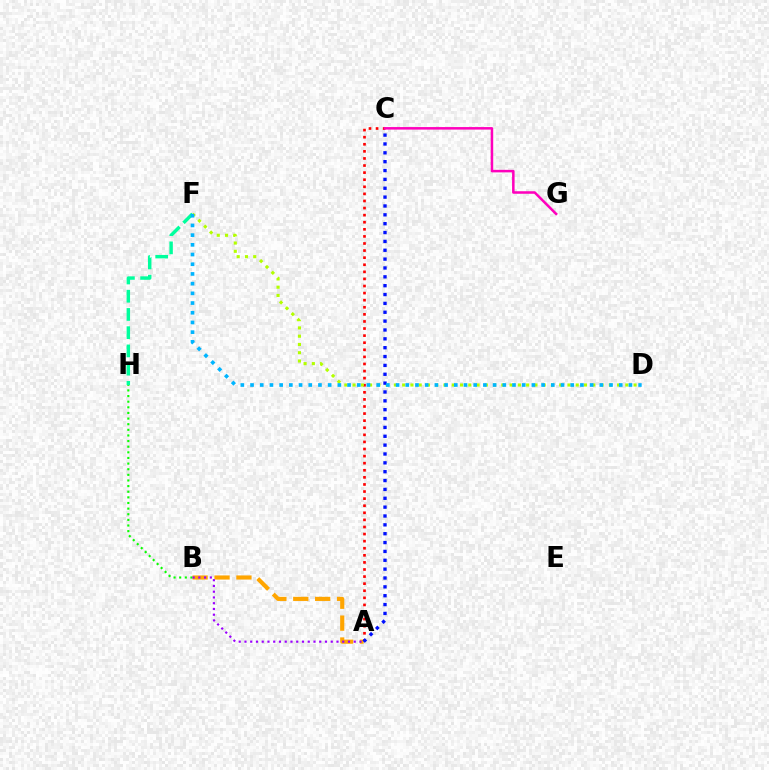{('A', 'C'): [{'color': '#ff0000', 'line_style': 'dotted', 'thickness': 1.93}, {'color': '#0010ff', 'line_style': 'dotted', 'thickness': 2.41}], ('D', 'F'): [{'color': '#b3ff00', 'line_style': 'dotted', 'thickness': 2.25}, {'color': '#00b5ff', 'line_style': 'dotted', 'thickness': 2.64}], ('F', 'H'): [{'color': '#00ff9d', 'line_style': 'dashed', 'thickness': 2.48}], ('A', 'B'): [{'color': '#ffa500', 'line_style': 'dashed', 'thickness': 2.97}, {'color': '#9b00ff', 'line_style': 'dotted', 'thickness': 1.56}], ('C', 'G'): [{'color': '#ff00bd', 'line_style': 'solid', 'thickness': 1.82}], ('B', 'H'): [{'color': '#08ff00', 'line_style': 'dotted', 'thickness': 1.53}]}